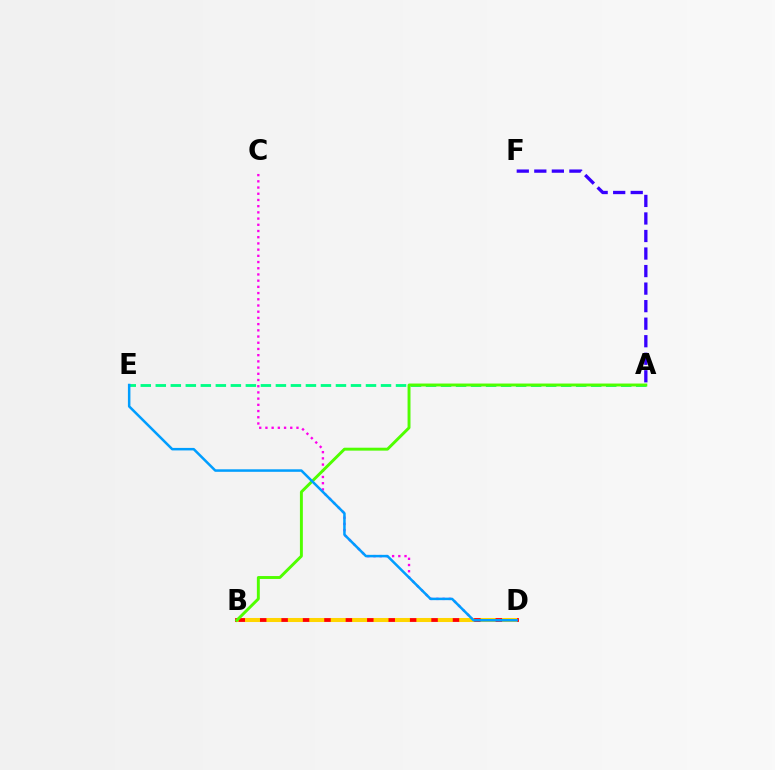{('C', 'D'): [{'color': '#ff00ed', 'line_style': 'dotted', 'thickness': 1.69}], ('A', 'E'): [{'color': '#00ff86', 'line_style': 'dashed', 'thickness': 2.04}], ('B', 'D'): [{'color': '#ff0000', 'line_style': 'solid', 'thickness': 2.75}, {'color': '#ffd500', 'line_style': 'dashed', 'thickness': 2.91}], ('A', 'B'): [{'color': '#4fff00', 'line_style': 'solid', 'thickness': 2.1}], ('D', 'E'): [{'color': '#009eff', 'line_style': 'solid', 'thickness': 1.81}], ('A', 'F'): [{'color': '#3700ff', 'line_style': 'dashed', 'thickness': 2.38}]}